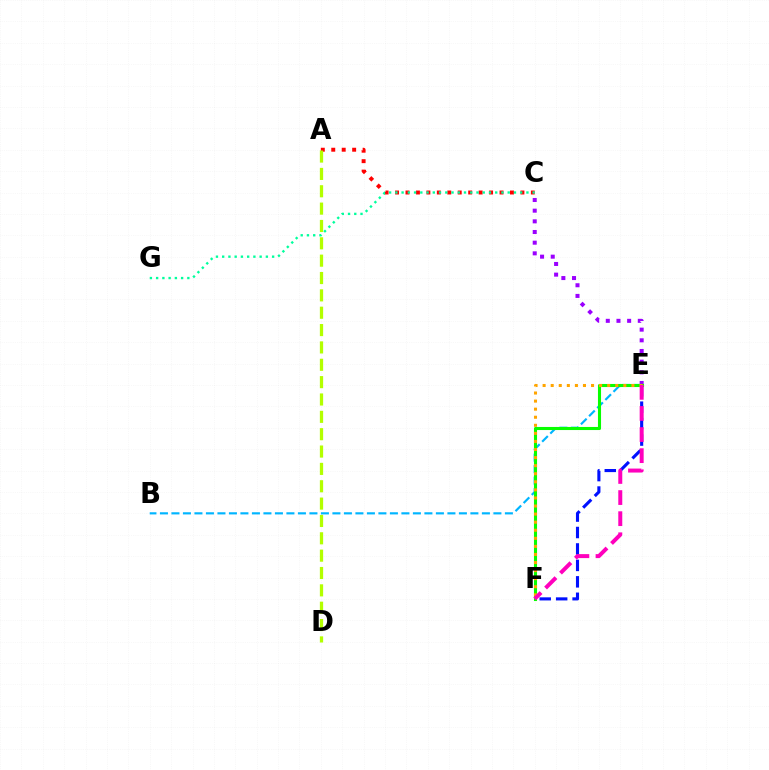{('A', 'C'): [{'color': '#ff0000', 'line_style': 'dotted', 'thickness': 2.84}], ('A', 'D'): [{'color': '#b3ff00', 'line_style': 'dashed', 'thickness': 2.36}], ('C', 'G'): [{'color': '#00ff9d', 'line_style': 'dotted', 'thickness': 1.7}], ('E', 'F'): [{'color': '#0010ff', 'line_style': 'dashed', 'thickness': 2.23}, {'color': '#08ff00', 'line_style': 'solid', 'thickness': 2.22}, {'color': '#ffa500', 'line_style': 'dotted', 'thickness': 2.19}, {'color': '#ff00bd', 'line_style': 'dashed', 'thickness': 2.87}], ('C', 'E'): [{'color': '#9b00ff', 'line_style': 'dotted', 'thickness': 2.9}], ('B', 'E'): [{'color': '#00b5ff', 'line_style': 'dashed', 'thickness': 1.56}]}